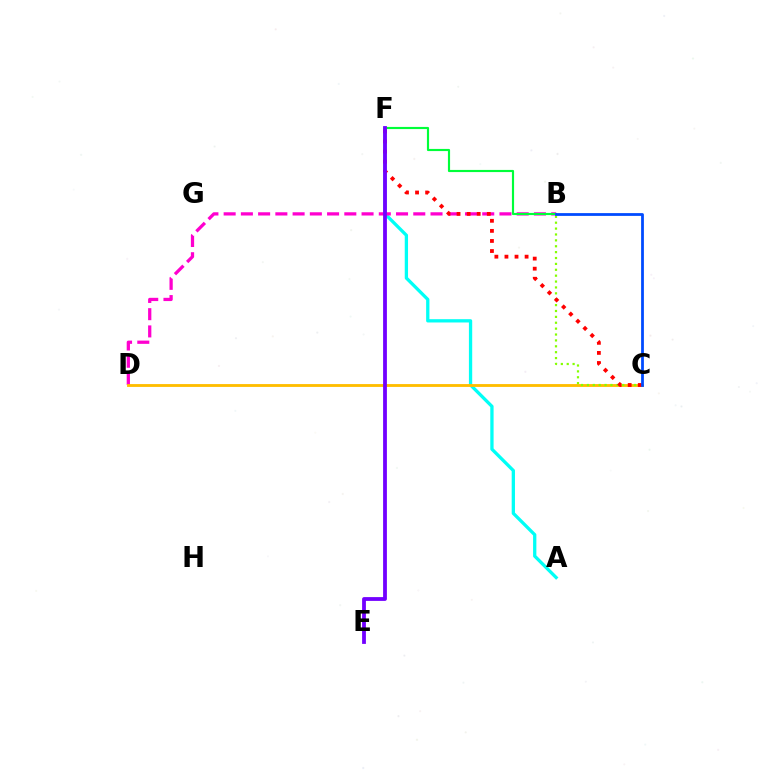{('A', 'F'): [{'color': '#00fff6', 'line_style': 'solid', 'thickness': 2.37}], ('B', 'D'): [{'color': '#ff00cf', 'line_style': 'dashed', 'thickness': 2.34}], ('C', 'D'): [{'color': '#ffbd00', 'line_style': 'solid', 'thickness': 2.05}], ('B', 'C'): [{'color': '#84ff00', 'line_style': 'dotted', 'thickness': 1.6}, {'color': '#004bff', 'line_style': 'solid', 'thickness': 2.01}], ('B', 'F'): [{'color': '#00ff39', 'line_style': 'solid', 'thickness': 1.55}], ('C', 'F'): [{'color': '#ff0000', 'line_style': 'dotted', 'thickness': 2.74}], ('E', 'F'): [{'color': '#7200ff', 'line_style': 'solid', 'thickness': 2.73}]}